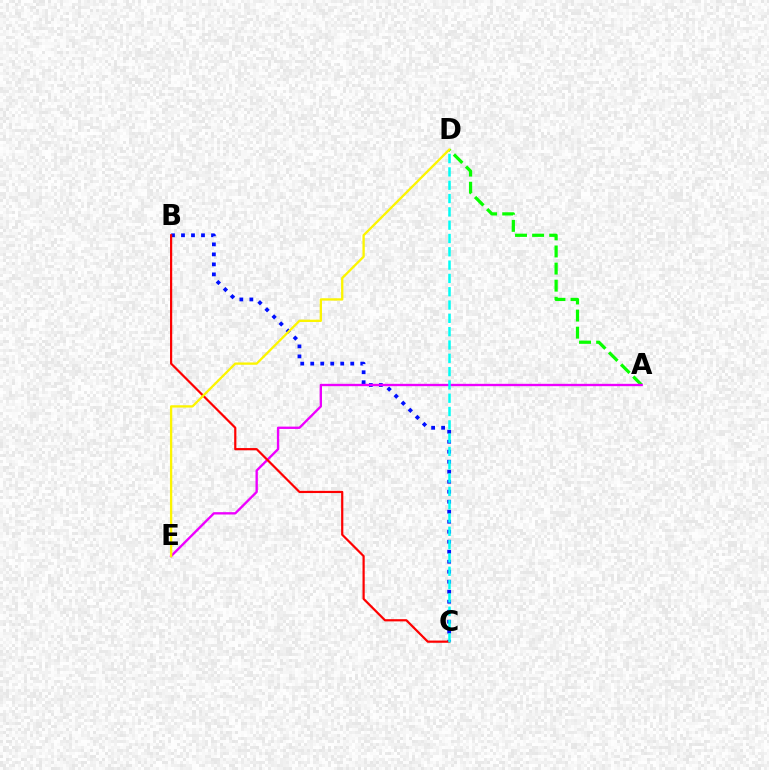{('A', 'D'): [{'color': '#08ff00', 'line_style': 'dashed', 'thickness': 2.32}], ('B', 'C'): [{'color': '#0010ff', 'line_style': 'dotted', 'thickness': 2.72}, {'color': '#ff0000', 'line_style': 'solid', 'thickness': 1.59}], ('A', 'E'): [{'color': '#ee00ff', 'line_style': 'solid', 'thickness': 1.69}], ('C', 'D'): [{'color': '#00fff6', 'line_style': 'dashed', 'thickness': 1.81}], ('D', 'E'): [{'color': '#fcf500', 'line_style': 'solid', 'thickness': 1.66}]}